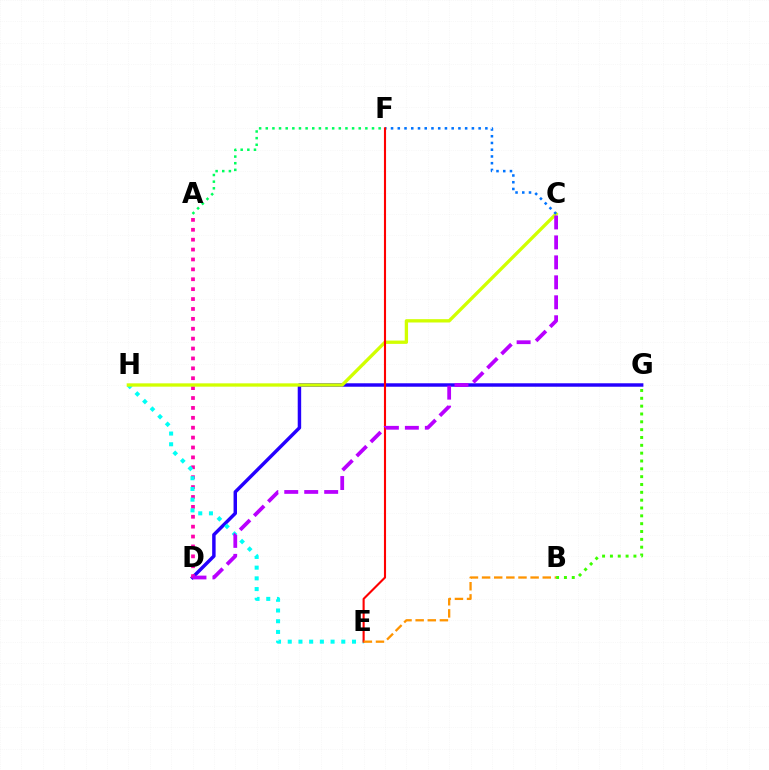{('D', 'G'): [{'color': '#2500ff', 'line_style': 'solid', 'thickness': 2.49}], ('A', 'D'): [{'color': '#ff00ac', 'line_style': 'dotted', 'thickness': 2.69}], ('E', 'H'): [{'color': '#00fff6', 'line_style': 'dotted', 'thickness': 2.91}], ('A', 'F'): [{'color': '#00ff5c', 'line_style': 'dotted', 'thickness': 1.8}], ('C', 'H'): [{'color': '#d1ff00', 'line_style': 'solid', 'thickness': 2.39}], ('C', 'F'): [{'color': '#0074ff', 'line_style': 'dotted', 'thickness': 1.83}], ('E', 'F'): [{'color': '#ff0000', 'line_style': 'solid', 'thickness': 1.52}], ('B', 'E'): [{'color': '#ff9400', 'line_style': 'dashed', 'thickness': 1.65}], ('B', 'G'): [{'color': '#3dff00', 'line_style': 'dotted', 'thickness': 2.13}], ('C', 'D'): [{'color': '#b900ff', 'line_style': 'dashed', 'thickness': 2.71}]}